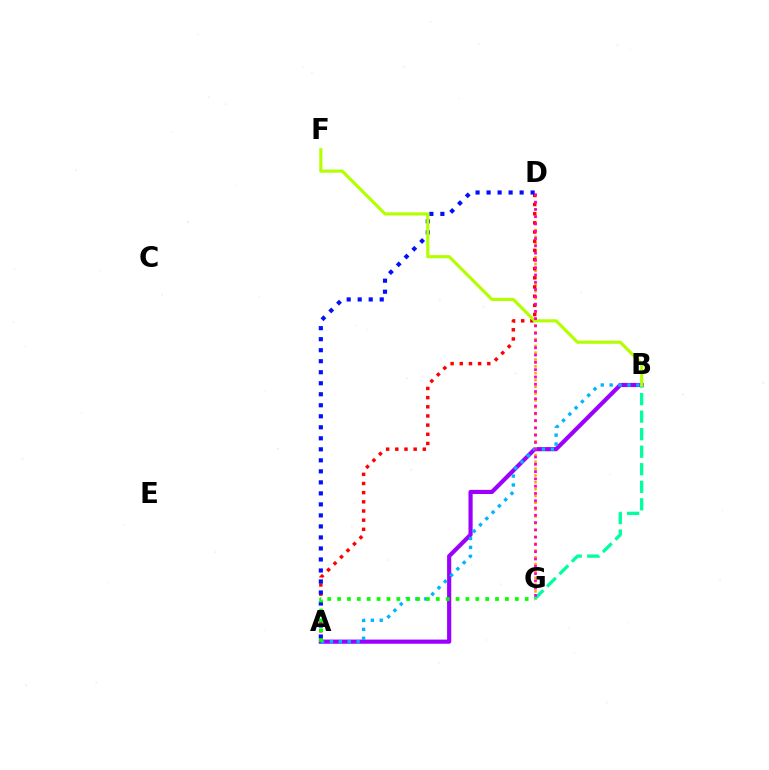{('A', 'B'): [{'color': '#9b00ff', 'line_style': 'solid', 'thickness': 2.99}, {'color': '#00b5ff', 'line_style': 'dotted', 'thickness': 2.42}], ('D', 'G'): [{'color': '#ffa500', 'line_style': 'dotted', 'thickness': 1.85}, {'color': '#ff00bd', 'line_style': 'dotted', 'thickness': 1.98}], ('A', 'D'): [{'color': '#ff0000', 'line_style': 'dotted', 'thickness': 2.49}, {'color': '#0010ff', 'line_style': 'dotted', 'thickness': 2.99}], ('B', 'G'): [{'color': '#00ff9d', 'line_style': 'dashed', 'thickness': 2.38}], ('B', 'F'): [{'color': '#b3ff00', 'line_style': 'solid', 'thickness': 2.25}], ('A', 'G'): [{'color': '#08ff00', 'line_style': 'dotted', 'thickness': 2.68}]}